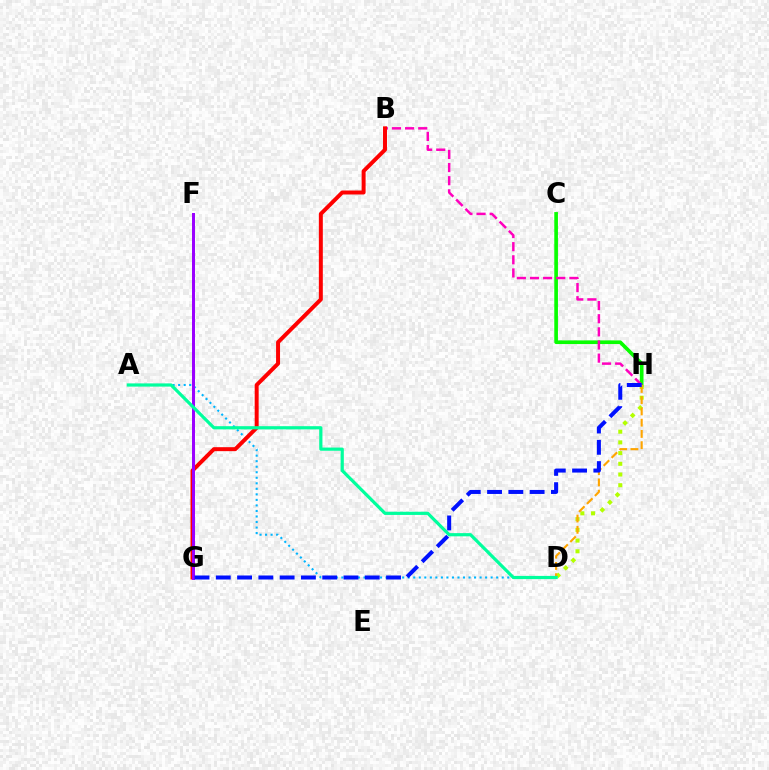{('C', 'H'): [{'color': '#08ff00', 'line_style': 'solid', 'thickness': 2.63}], ('A', 'D'): [{'color': '#00b5ff', 'line_style': 'dotted', 'thickness': 1.5}, {'color': '#00ff9d', 'line_style': 'solid', 'thickness': 2.3}], ('D', 'H'): [{'color': '#b3ff00', 'line_style': 'dotted', 'thickness': 2.91}, {'color': '#ffa500', 'line_style': 'dashed', 'thickness': 1.53}], ('B', 'H'): [{'color': '#ff00bd', 'line_style': 'dashed', 'thickness': 1.78}], ('B', 'G'): [{'color': '#ff0000', 'line_style': 'solid', 'thickness': 2.86}], ('F', 'G'): [{'color': '#9b00ff', 'line_style': 'solid', 'thickness': 2.15}], ('G', 'H'): [{'color': '#0010ff', 'line_style': 'dashed', 'thickness': 2.89}]}